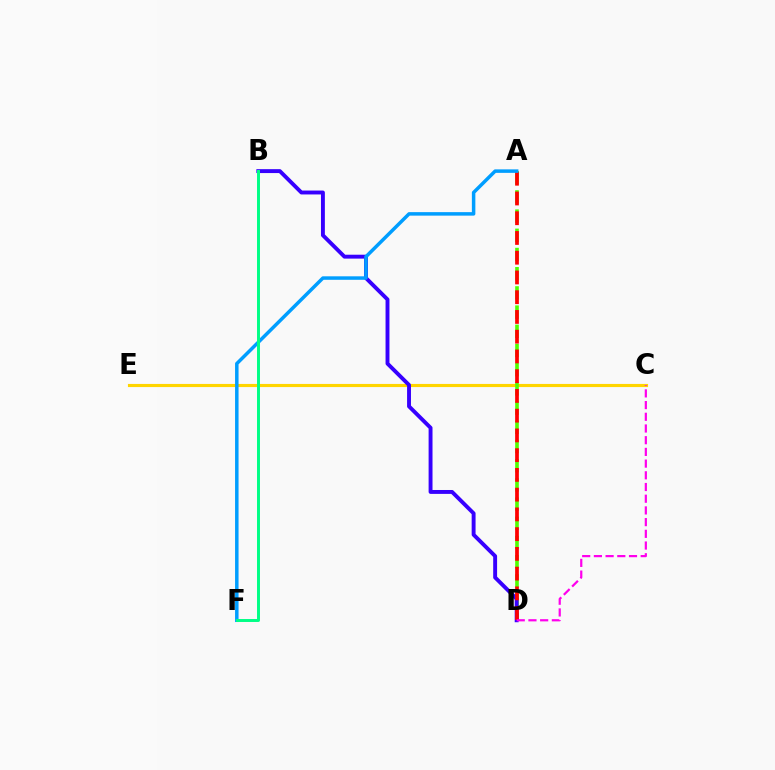{('C', 'E'): [{'color': '#ffd500', 'line_style': 'solid', 'thickness': 2.26}], ('A', 'D'): [{'color': '#4fff00', 'line_style': 'dashed', 'thickness': 2.61}, {'color': '#ff0000', 'line_style': 'dashed', 'thickness': 2.68}], ('B', 'D'): [{'color': '#3700ff', 'line_style': 'solid', 'thickness': 2.81}], ('C', 'D'): [{'color': '#ff00ed', 'line_style': 'dashed', 'thickness': 1.59}], ('A', 'F'): [{'color': '#009eff', 'line_style': 'solid', 'thickness': 2.52}], ('B', 'F'): [{'color': '#00ff86', 'line_style': 'solid', 'thickness': 2.13}]}